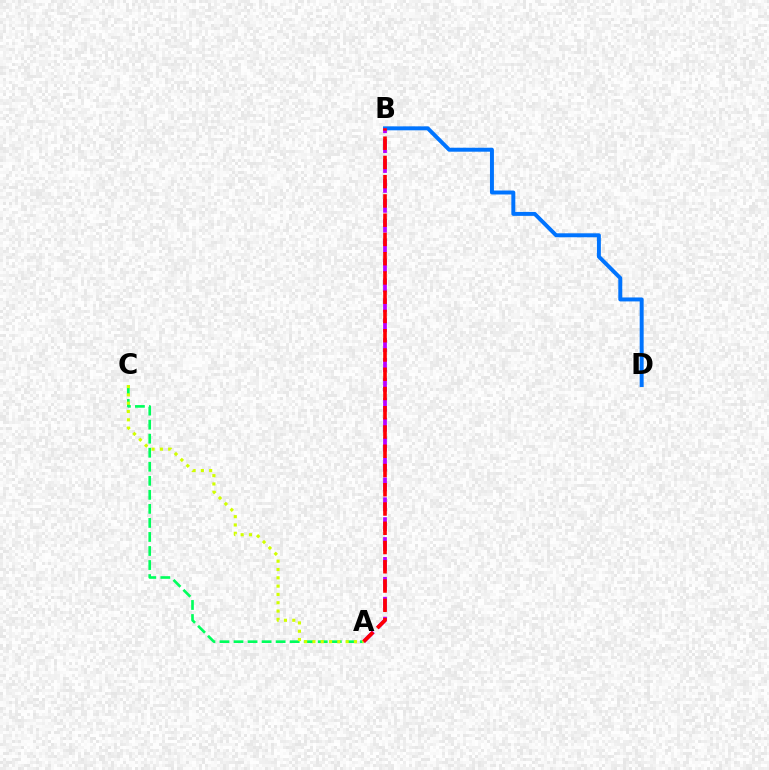{('A', 'C'): [{'color': '#00ff5c', 'line_style': 'dashed', 'thickness': 1.91}, {'color': '#d1ff00', 'line_style': 'dotted', 'thickness': 2.26}], ('B', 'D'): [{'color': '#0074ff', 'line_style': 'solid', 'thickness': 2.85}], ('A', 'B'): [{'color': '#b900ff', 'line_style': 'dashed', 'thickness': 2.7}, {'color': '#ff0000', 'line_style': 'dashed', 'thickness': 2.62}]}